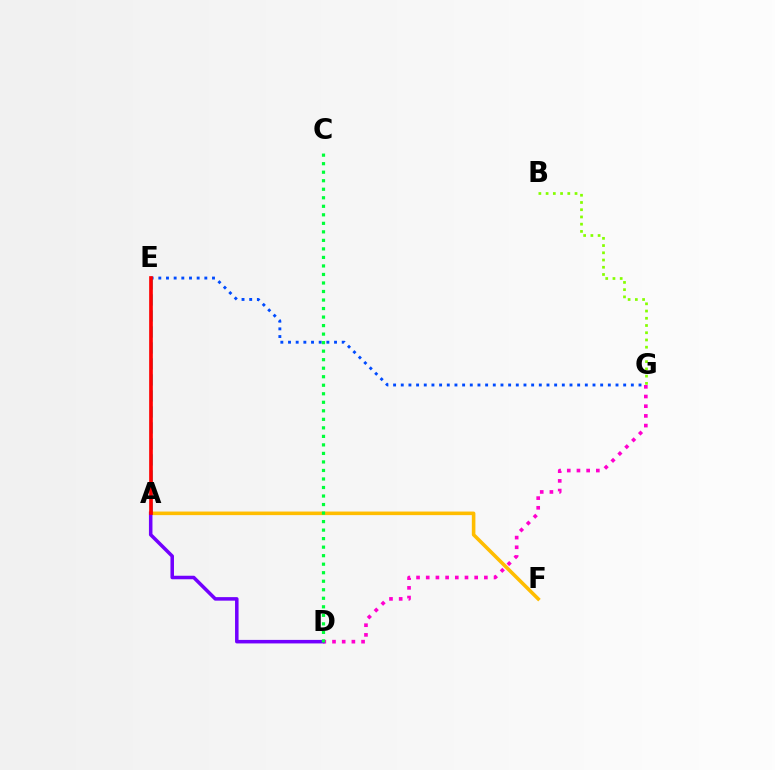{('B', 'G'): [{'color': '#84ff00', 'line_style': 'dotted', 'thickness': 1.96}], ('A', 'E'): [{'color': '#00fff6', 'line_style': 'dashed', 'thickness': 2.17}, {'color': '#ff0000', 'line_style': 'solid', 'thickness': 2.64}], ('A', 'F'): [{'color': '#ffbd00', 'line_style': 'solid', 'thickness': 2.57}], ('D', 'G'): [{'color': '#ff00cf', 'line_style': 'dotted', 'thickness': 2.63}], ('E', 'G'): [{'color': '#004bff', 'line_style': 'dotted', 'thickness': 2.08}], ('A', 'D'): [{'color': '#7200ff', 'line_style': 'solid', 'thickness': 2.54}], ('C', 'D'): [{'color': '#00ff39', 'line_style': 'dotted', 'thickness': 2.32}]}